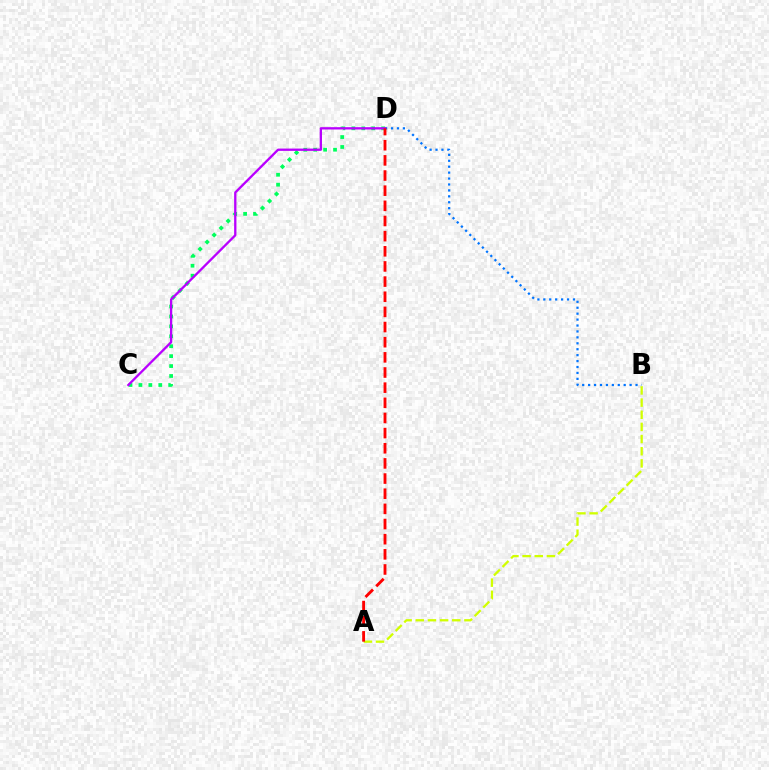{('C', 'D'): [{'color': '#00ff5c', 'line_style': 'dotted', 'thickness': 2.7}, {'color': '#b900ff', 'line_style': 'solid', 'thickness': 1.66}], ('B', 'D'): [{'color': '#0074ff', 'line_style': 'dotted', 'thickness': 1.61}], ('A', 'B'): [{'color': '#d1ff00', 'line_style': 'dashed', 'thickness': 1.65}], ('A', 'D'): [{'color': '#ff0000', 'line_style': 'dashed', 'thickness': 2.06}]}